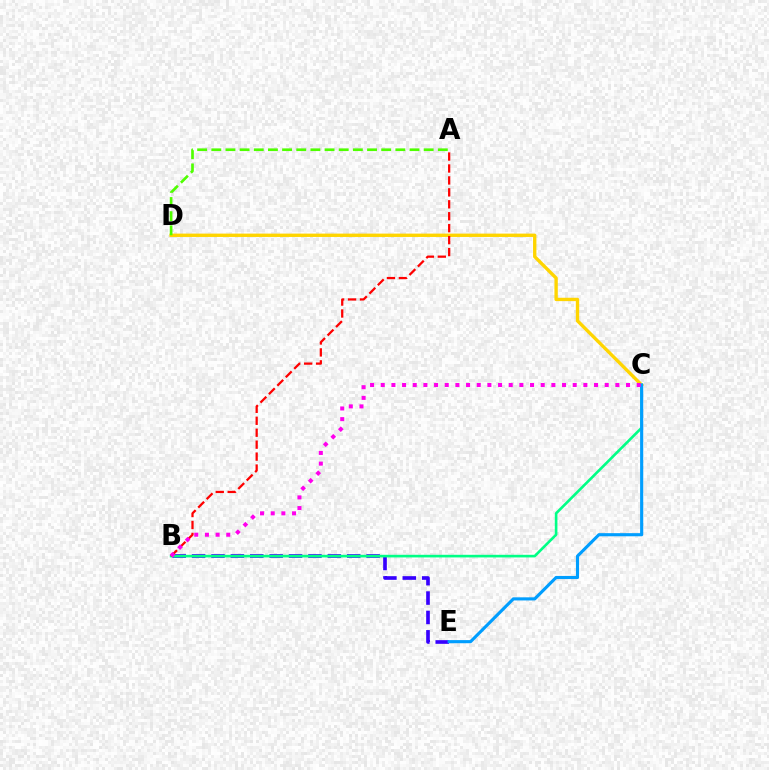{('C', 'D'): [{'color': '#ffd500', 'line_style': 'solid', 'thickness': 2.42}], ('B', 'E'): [{'color': '#3700ff', 'line_style': 'dashed', 'thickness': 2.63}], ('B', 'C'): [{'color': '#00ff86', 'line_style': 'solid', 'thickness': 1.89}, {'color': '#ff00ed', 'line_style': 'dotted', 'thickness': 2.9}], ('A', 'B'): [{'color': '#ff0000', 'line_style': 'dashed', 'thickness': 1.62}], ('C', 'E'): [{'color': '#009eff', 'line_style': 'solid', 'thickness': 2.25}], ('A', 'D'): [{'color': '#4fff00', 'line_style': 'dashed', 'thickness': 1.92}]}